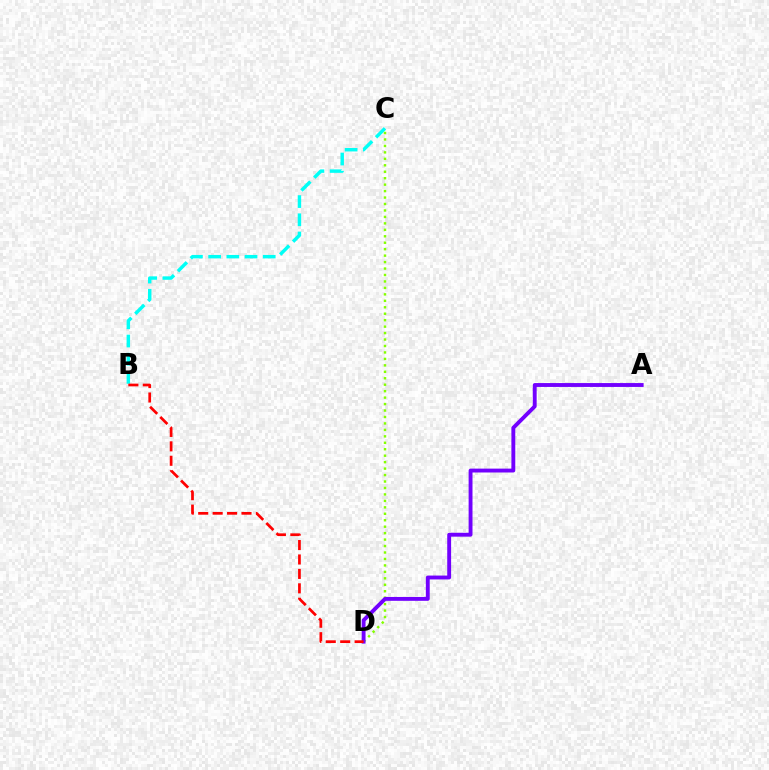{('B', 'C'): [{'color': '#00fff6', 'line_style': 'dashed', 'thickness': 2.47}], ('C', 'D'): [{'color': '#84ff00', 'line_style': 'dotted', 'thickness': 1.75}], ('A', 'D'): [{'color': '#7200ff', 'line_style': 'solid', 'thickness': 2.79}], ('B', 'D'): [{'color': '#ff0000', 'line_style': 'dashed', 'thickness': 1.96}]}